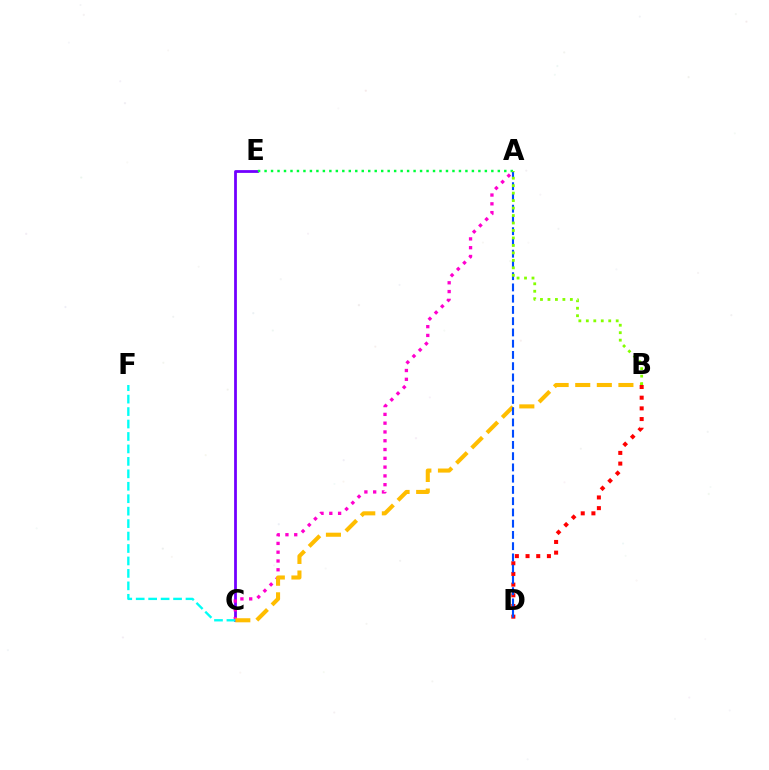{('C', 'E'): [{'color': '#7200ff', 'line_style': 'solid', 'thickness': 2.0}], ('A', 'E'): [{'color': '#00ff39', 'line_style': 'dotted', 'thickness': 1.76}], ('A', 'C'): [{'color': '#ff00cf', 'line_style': 'dotted', 'thickness': 2.39}], ('B', 'C'): [{'color': '#ffbd00', 'line_style': 'dashed', 'thickness': 2.93}], ('C', 'F'): [{'color': '#00fff6', 'line_style': 'dashed', 'thickness': 1.69}], ('B', 'D'): [{'color': '#ff0000', 'line_style': 'dotted', 'thickness': 2.9}], ('A', 'D'): [{'color': '#004bff', 'line_style': 'dashed', 'thickness': 1.53}], ('A', 'B'): [{'color': '#84ff00', 'line_style': 'dotted', 'thickness': 2.03}]}